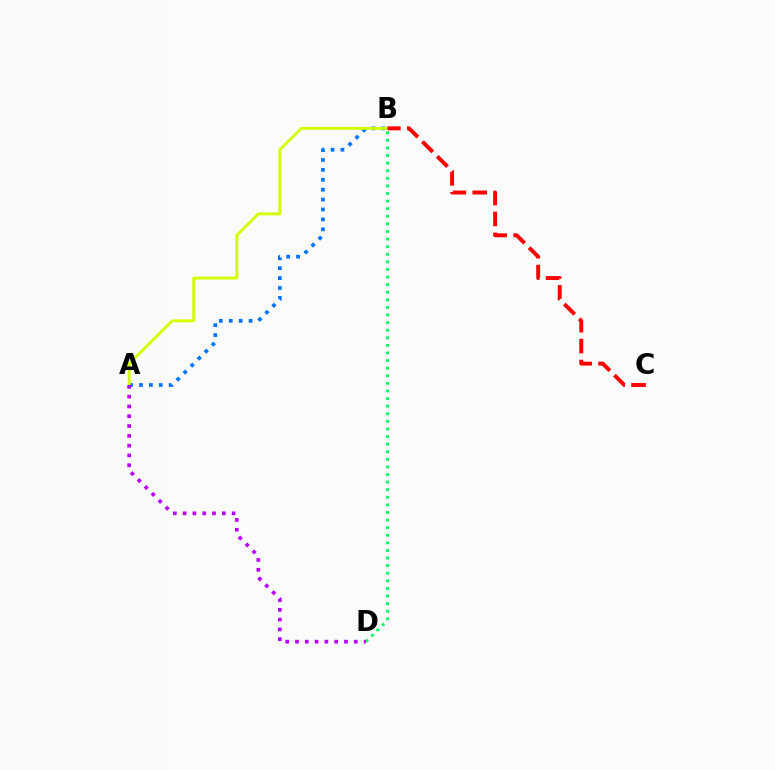{('A', 'B'): [{'color': '#0074ff', 'line_style': 'dotted', 'thickness': 2.69}, {'color': '#d1ff00', 'line_style': 'solid', 'thickness': 2.07}], ('B', 'D'): [{'color': '#00ff5c', 'line_style': 'dotted', 'thickness': 2.06}], ('A', 'D'): [{'color': '#b900ff', 'line_style': 'dotted', 'thickness': 2.66}], ('B', 'C'): [{'color': '#ff0000', 'line_style': 'dashed', 'thickness': 2.84}]}